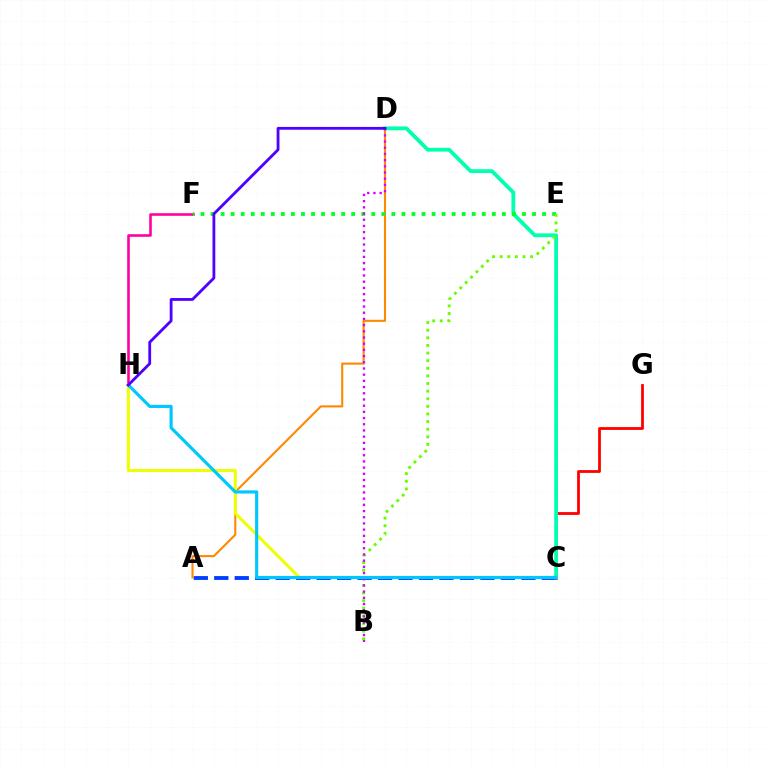{('C', 'G'): [{'color': '#ff0000', 'line_style': 'solid', 'thickness': 2.01}], ('A', 'C'): [{'color': '#003fff', 'line_style': 'dashed', 'thickness': 2.78}], ('F', 'H'): [{'color': '#ff00a0', 'line_style': 'solid', 'thickness': 1.87}], ('A', 'D'): [{'color': '#ff8800', 'line_style': 'solid', 'thickness': 1.51}], ('C', 'D'): [{'color': '#00ffaf', 'line_style': 'solid', 'thickness': 2.73}], ('C', 'H'): [{'color': '#eeff00', 'line_style': 'solid', 'thickness': 2.16}, {'color': '#00c7ff', 'line_style': 'solid', 'thickness': 2.27}], ('E', 'F'): [{'color': '#00ff27', 'line_style': 'dotted', 'thickness': 2.73}], ('B', 'E'): [{'color': '#66ff00', 'line_style': 'dotted', 'thickness': 2.07}], ('B', 'D'): [{'color': '#d600ff', 'line_style': 'dotted', 'thickness': 1.68}], ('D', 'H'): [{'color': '#4f00ff', 'line_style': 'solid', 'thickness': 2.02}]}